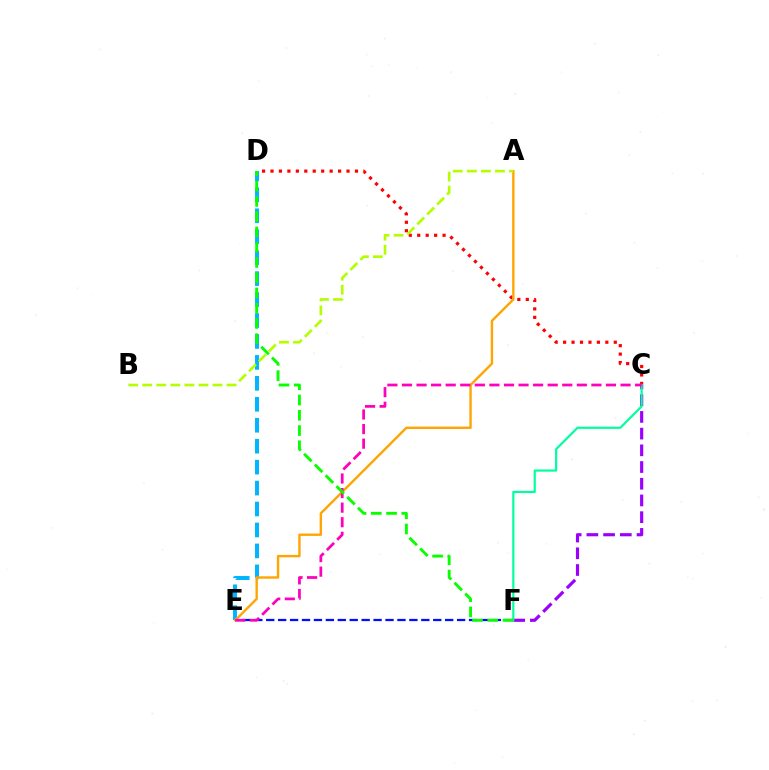{('E', 'F'): [{'color': '#0010ff', 'line_style': 'dashed', 'thickness': 1.62}], ('D', 'E'): [{'color': '#00b5ff', 'line_style': 'dashed', 'thickness': 2.85}], ('C', 'F'): [{'color': '#9b00ff', 'line_style': 'dashed', 'thickness': 2.27}, {'color': '#00ff9d', 'line_style': 'solid', 'thickness': 1.57}], ('C', 'D'): [{'color': '#ff0000', 'line_style': 'dotted', 'thickness': 2.29}], ('A', 'E'): [{'color': '#ffa500', 'line_style': 'solid', 'thickness': 1.72}], ('C', 'E'): [{'color': '#ff00bd', 'line_style': 'dashed', 'thickness': 1.98}], ('A', 'B'): [{'color': '#b3ff00', 'line_style': 'dashed', 'thickness': 1.91}], ('D', 'F'): [{'color': '#08ff00', 'line_style': 'dashed', 'thickness': 2.07}]}